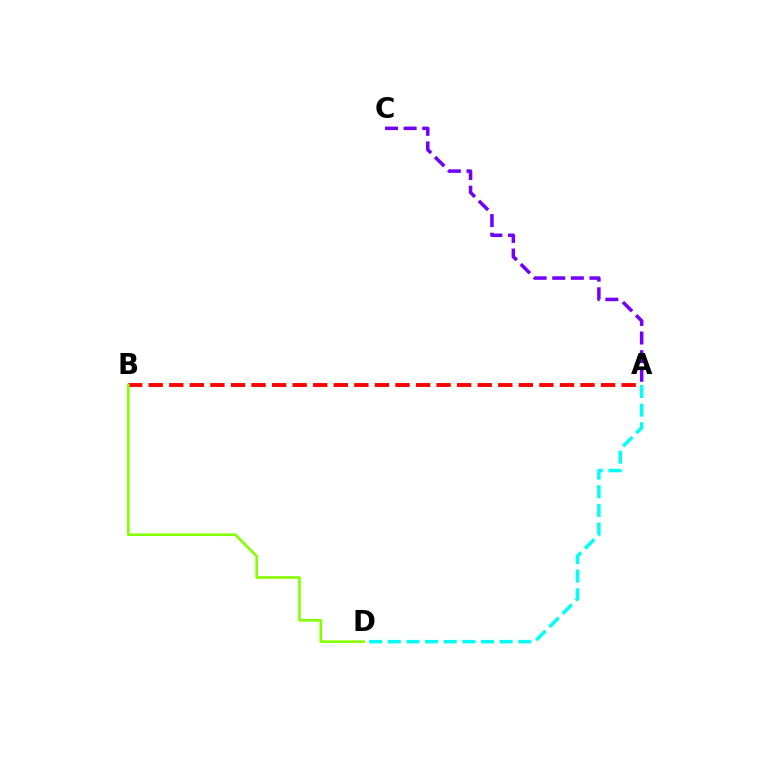{('A', 'D'): [{'color': '#00fff6', 'line_style': 'dashed', 'thickness': 2.53}], ('A', 'C'): [{'color': '#7200ff', 'line_style': 'dashed', 'thickness': 2.53}], ('A', 'B'): [{'color': '#ff0000', 'line_style': 'dashed', 'thickness': 2.79}], ('B', 'D'): [{'color': '#84ff00', 'line_style': 'solid', 'thickness': 1.88}]}